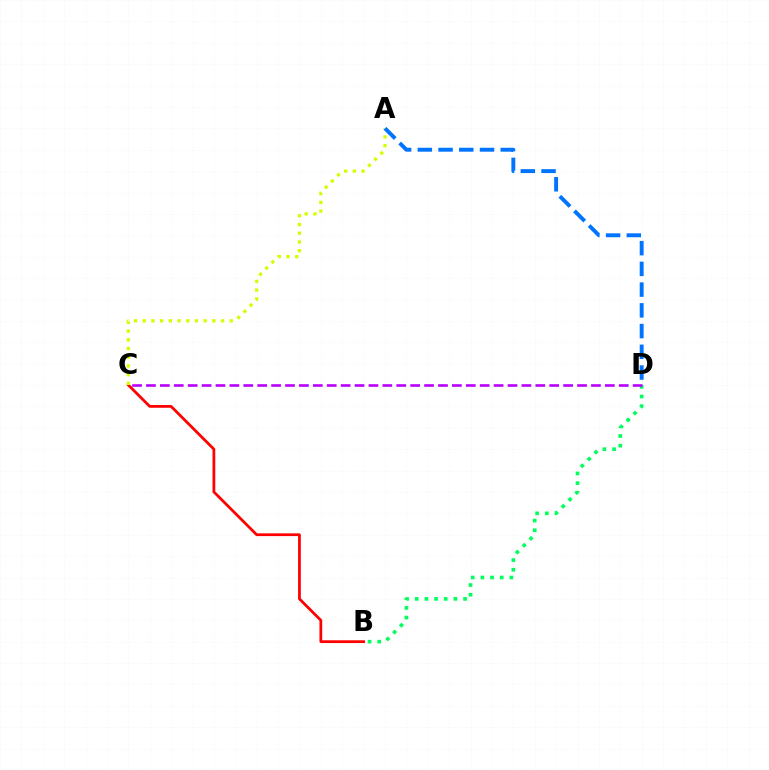{('B', 'C'): [{'color': '#ff0000', 'line_style': 'solid', 'thickness': 1.99}], ('A', 'C'): [{'color': '#d1ff00', 'line_style': 'dotted', 'thickness': 2.37}], ('A', 'D'): [{'color': '#0074ff', 'line_style': 'dashed', 'thickness': 2.82}], ('B', 'D'): [{'color': '#00ff5c', 'line_style': 'dotted', 'thickness': 2.63}], ('C', 'D'): [{'color': '#b900ff', 'line_style': 'dashed', 'thickness': 1.89}]}